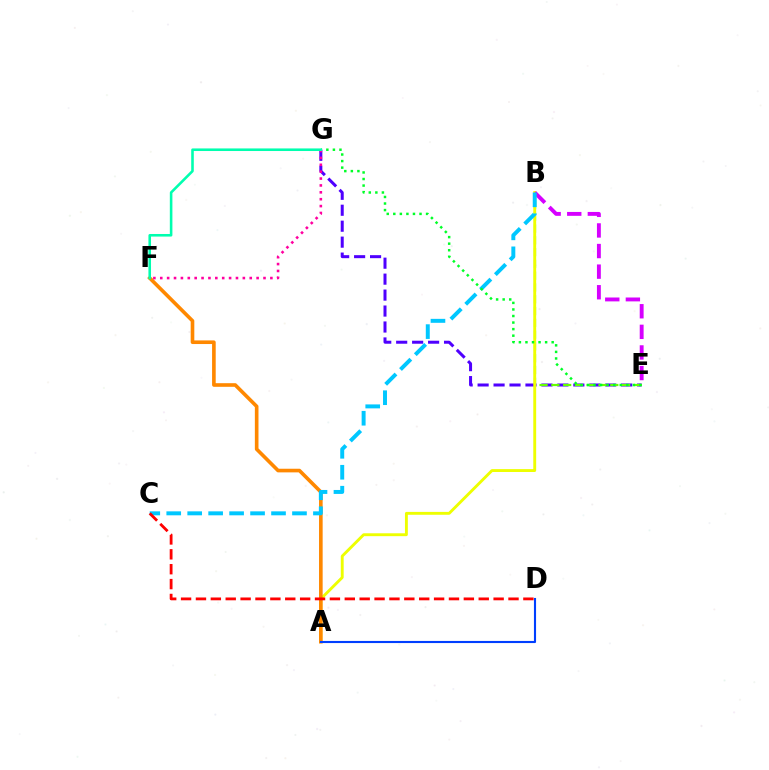{('E', 'G'): [{'color': '#4f00ff', 'line_style': 'dashed', 'thickness': 2.17}, {'color': '#00ff27', 'line_style': 'dotted', 'thickness': 1.78}], ('B', 'E'): [{'color': '#66ff00', 'line_style': 'dashed', 'thickness': 1.6}, {'color': '#d600ff', 'line_style': 'dashed', 'thickness': 2.8}], ('A', 'B'): [{'color': '#eeff00', 'line_style': 'solid', 'thickness': 2.07}], ('A', 'F'): [{'color': '#ff8800', 'line_style': 'solid', 'thickness': 2.61}], ('F', 'G'): [{'color': '#ff00a0', 'line_style': 'dotted', 'thickness': 1.87}, {'color': '#00ffaf', 'line_style': 'solid', 'thickness': 1.86}], ('A', 'D'): [{'color': '#003fff', 'line_style': 'solid', 'thickness': 1.52}], ('B', 'C'): [{'color': '#00c7ff', 'line_style': 'dashed', 'thickness': 2.85}], ('C', 'D'): [{'color': '#ff0000', 'line_style': 'dashed', 'thickness': 2.02}]}